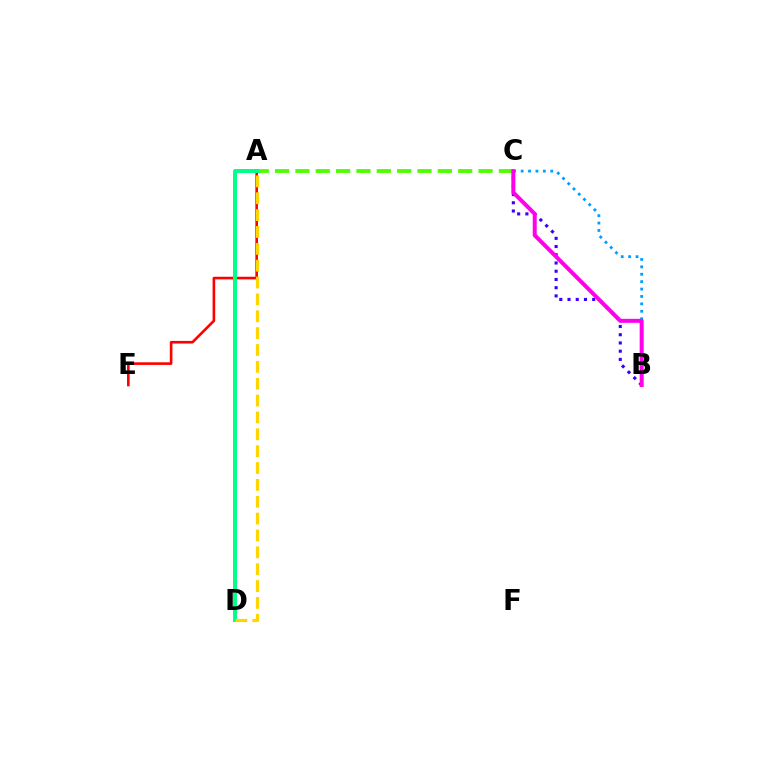{('A', 'C'): [{'color': '#4fff00', 'line_style': 'dashed', 'thickness': 2.76}], ('A', 'E'): [{'color': '#ff0000', 'line_style': 'solid', 'thickness': 1.89}], ('A', 'D'): [{'color': '#00ff86', 'line_style': 'solid', 'thickness': 2.86}, {'color': '#ffd500', 'line_style': 'dashed', 'thickness': 2.29}], ('B', 'C'): [{'color': '#3700ff', 'line_style': 'dotted', 'thickness': 2.23}, {'color': '#009eff', 'line_style': 'dotted', 'thickness': 2.01}, {'color': '#ff00ed', 'line_style': 'solid', 'thickness': 2.88}]}